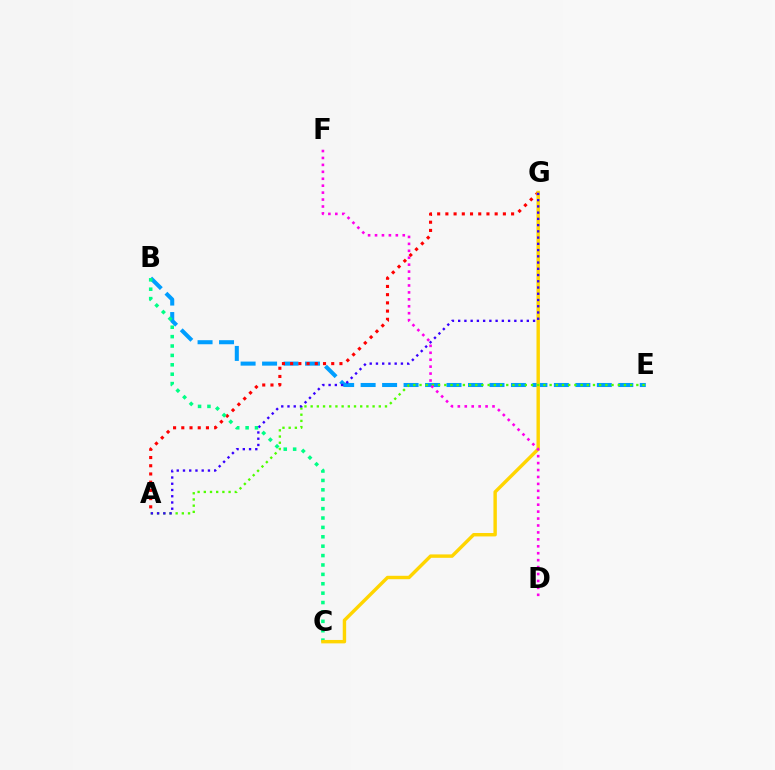{('B', 'E'): [{'color': '#009eff', 'line_style': 'dashed', 'thickness': 2.92}], ('A', 'G'): [{'color': '#ff0000', 'line_style': 'dotted', 'thickness': 2.23}, {'color': '#3700ff', 'line_style': 'dotted', 'thickness': 1.7}], ('B', 'C'): [{'color': '#00ff86', 'line_style': 'dotted', 'thickness': 2.55}], ('C', 'G'): [{'color': '#ffd500', 'line_style': 'solid', 'thickness': 2.46}], ('A', 'E'): [{'color': '#4fff00', 'line_style': 'dotted', 'thickness': 1.68}], ('D', 'F'): [{'color': '#ff00ed', 'line_style': 'dotted', 'thickness': 1.88}]}